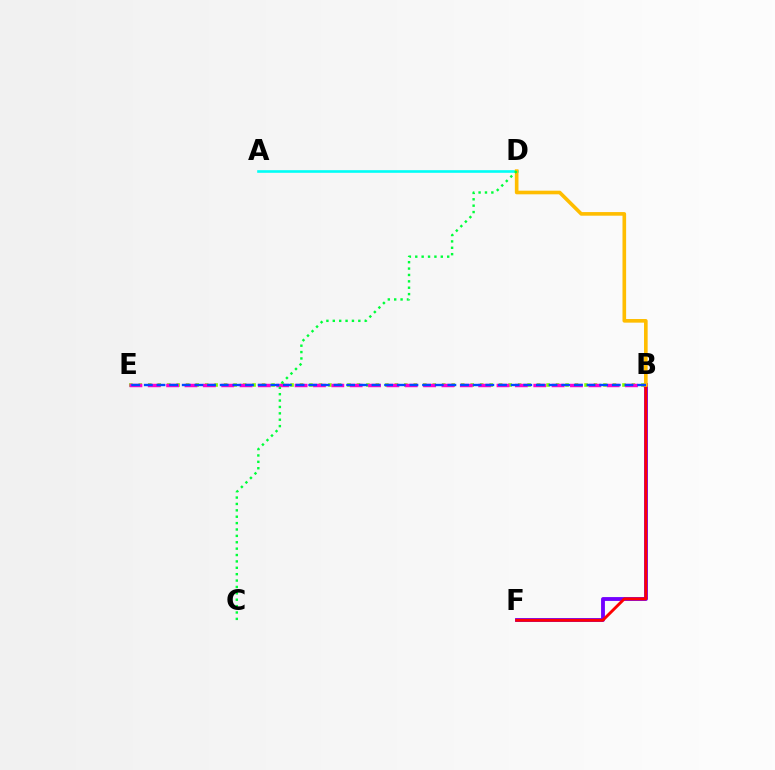{('B', 'E'): [{'color': '#84ff00', 'line_style': 'dotted', 'thickness': 2.58}, {'color': '#ff00cf', 'line_style': 'dashed', 'thickness': 2.49}, {'color': '#004bff', 'line_style': 'dashed', 'thickness': 1.72}], ('B', 'F'): [{'color': '#7200ff', 'line_style': 'solid', 'thickness': 2.77}, {'color': '#ff0000', 'line_style': 'solid', 'thickness': 2.08}], ('A', 'D'): [{'color': '#00fff6', 'line_style': 'solid', 'thickness': 1.89}], ('B', 'D'): [{'color': '#ffbd00', 'line_style': 'solid', 'thickness': 2.61}], ('C', 'D'): [{'color': '#00ff39', 'line_style': 'dotted', 'thickness': 1.73}]}